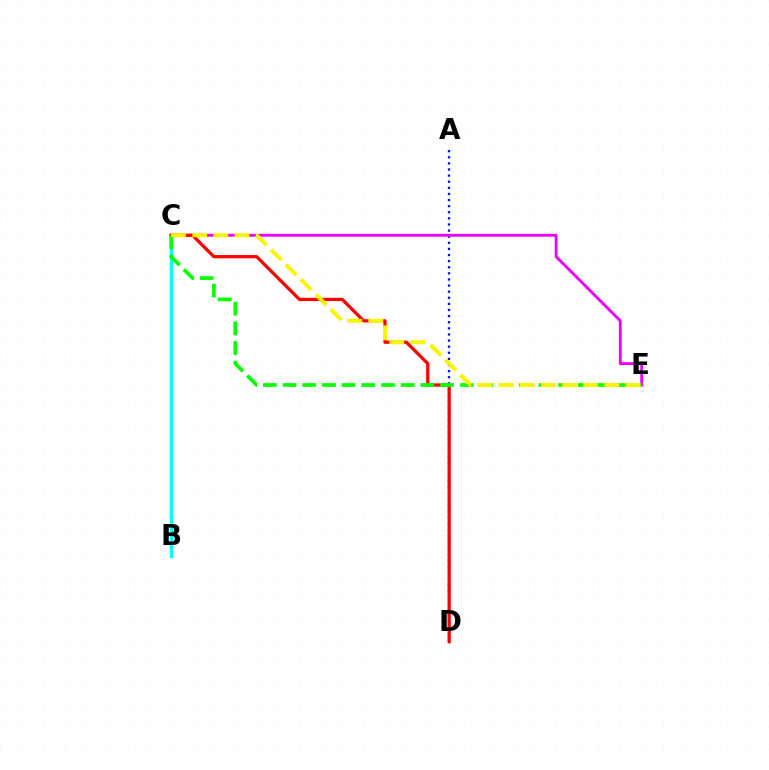{('A', 'D'): [{'color': '#0010ff', 'line_style': 'dotted', 'thickness': 1.66}], ('B', 'C'): [{'color': '#00fff6', 'line_style': 'solid', 'thickness': 2.31}], ('C', 'E'): [{'color': '#ee00ff', 'line_style': 'solid', 'thickness': 2.06}, {'color': '#08ff00', 'line_style': 'dashed', 'thickness': 2.67}, {'color': '#fcf500', 'line_style': 'dashed', 'thickness': 2.87}], ('C', 'D'): [{'color': '#ff0000', 'line_style': 'solid', 'thickness': 2.33}]}